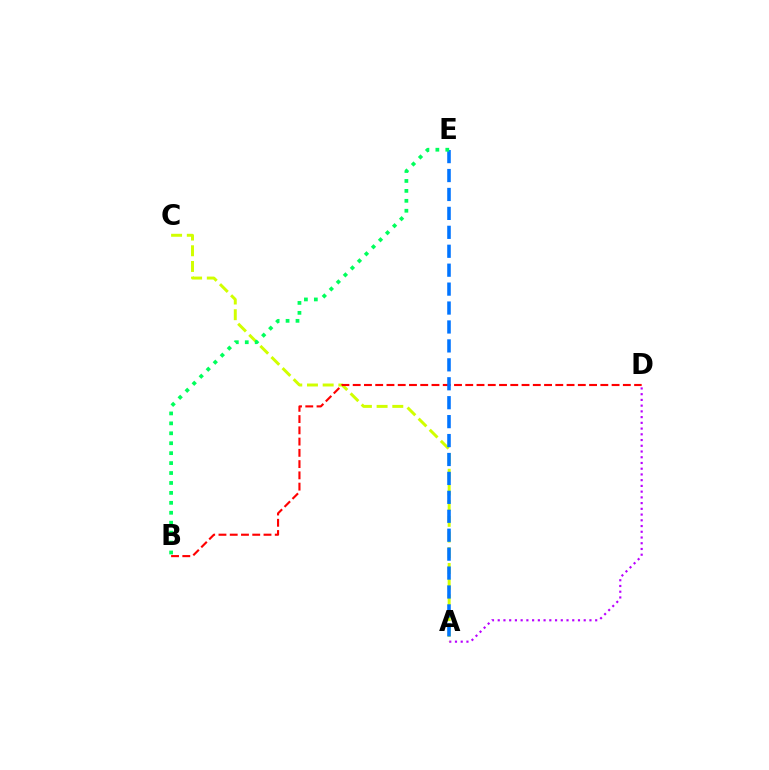{('A', 'D'): [{'color': '#b900ff', 'line_style': 'dotted', 'thickness': 1.56}], ('A', 'C'): [{'color': '#d1ff00', 'line_style': 'dashed', 'thickness': 2.13}], ('B', 'D'): [{'color': '#ff0000', 'line_style': 'dashed', 'thickness': 1.53}], ('A', 'E'): [{'color': '#0074ff', 'line_style': 'dashed', 'thickness': 2.57}], ('B', 'E'): [{'color': '#00ff5c', 'line_style': 'dotted', 'thickness': 2.7}]}